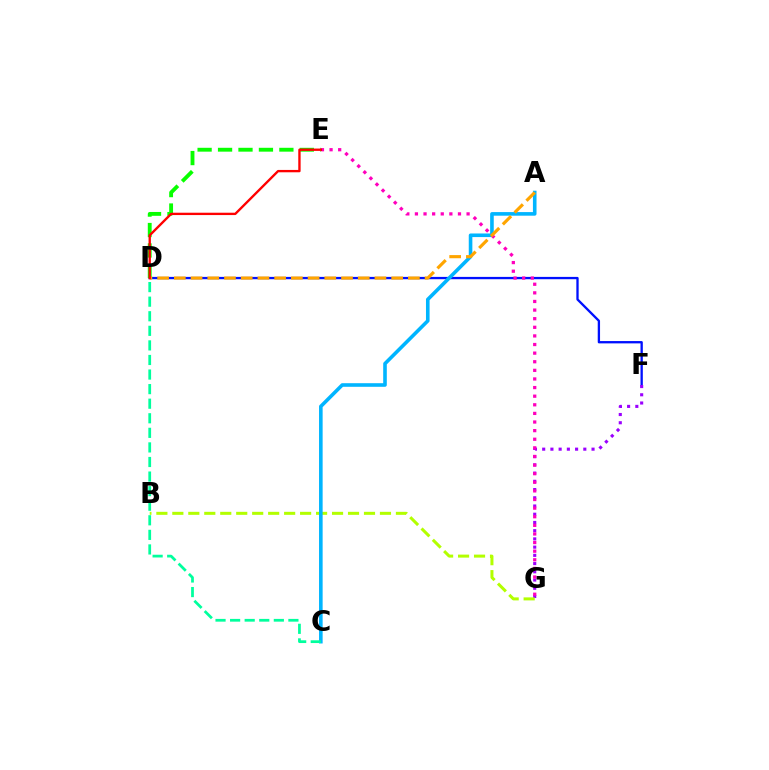{('D', 'F'): [{'color': '#0010ff', 'line_style': 'solid', 'thickness': 1.67}], ('F', 'G'): [{'color': '#9b00ff', 'line_style': 'dotted', 'thickness': 2.23}], ('B', 'G'): [{'color': '#b3ff00', 'line_style': 'dashed', 'thickness': 2.17}], ('A', 'C'): [{'color': '#00b5ff', 'line_style': 'solid', 'thickness': 2.59}], ('D', 'E'): [{'color': '#08ff00', 'line_style': 'dashed', 'thickness': 2.78}, {'color': '#ff0000', 'line_style': 'solid', 'thickness': 1.69}], ('E', 'G'): [{'color': '#ff00bd', 'line_style': 'dotted', 'thickness': 2.34}], ('A', 'D'): [{'color': '#ffa500', 'line_style': 'dashed', 'thickness': 2.27}], ('C', 'D'): [{'color': '#00ff9d', 'line_style': 'dashed', 'thickness': 1.98}]}